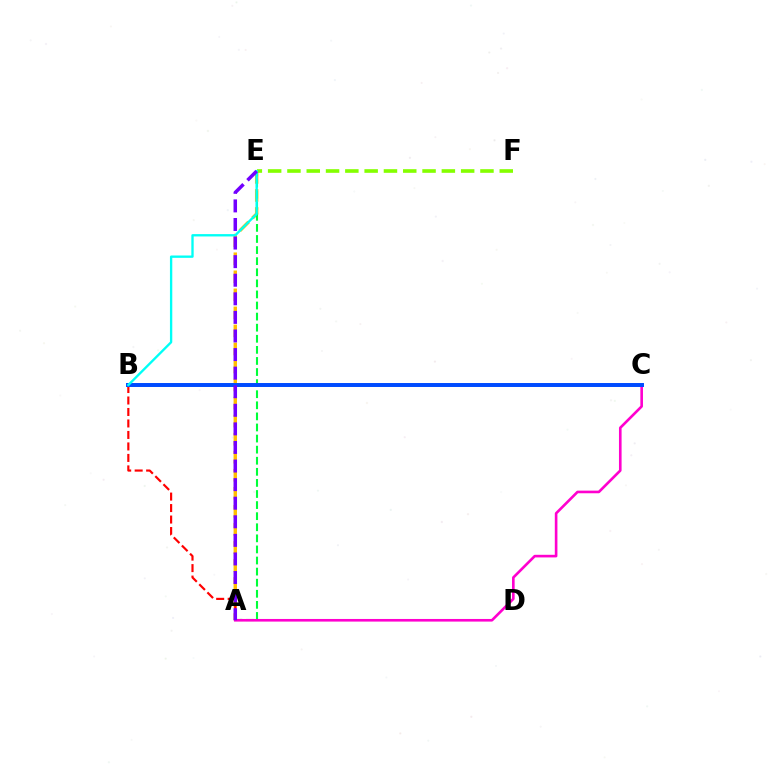{('A', 'E'): [{'color': '#ffbd00', 'line_style': 'dashed', 'thickness': 2.45}, {'color': '#00ff39', 'line_style': 'dashed', 'thickness': 1.51}, {'color': '#7200ff', 'line_style': 'dashed', 'thickness': 2.52}], ('A', 'B'): [{'color': '#ff0000', 'line_style': 'dashed', 'thickness': 1.56}], ('A', 'C'): [{'color': '#ff00cf', 'line_style': 'solid', 'thickness': 1.89}], ('E', 'F'): [{'color': '#84ff00', 'line_style': 'dashed', 'thickness': 2.62}], ('B', 'C'): [{'color': '#004bff', 'line_style': 'solid', 'thickness': 2.85}], ('B', 'E'): [{'color': '#00fff6', 'line_style': 'solid', 'thickness': 1.69}]}